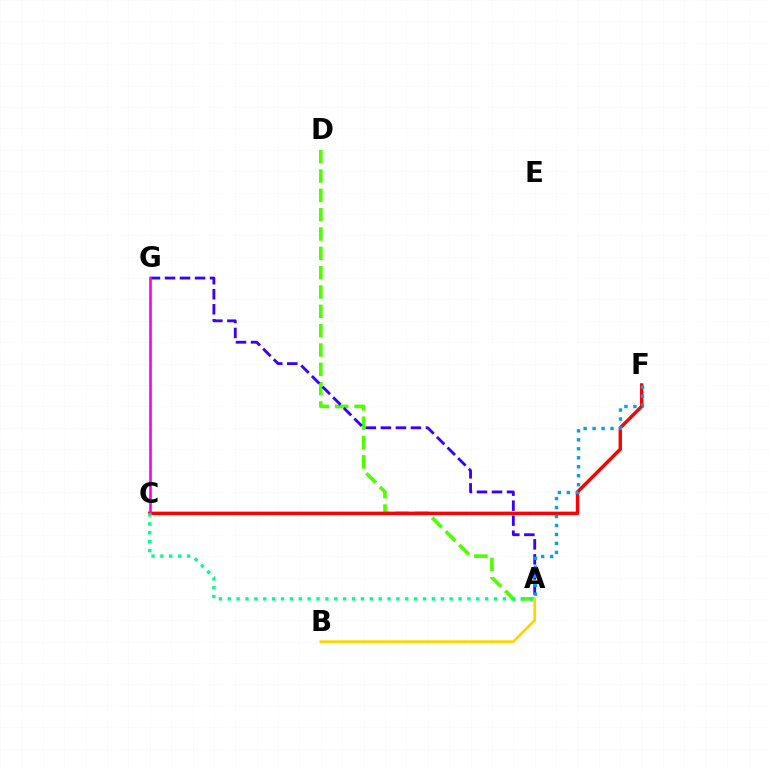{('A', 'D'): [{'color': '#4fff00', 'line_style': 'dashed', 'thickness': 2.63}], ('C', 'F'): [{'color': '#ff0000', 'line_style': 'solid', 'thickness': 2.45}], ('A', 'B'): [{'color': '#ffd500', 'line_style': 'solid', 'thickness': 1.95}], ('A', 'G'): [{'color': '#3700ff', 'line_style': 'dashed', 'thickness': 2.04}], ('A', 'F'): [{'color': '#009eff', 'line_style': 'dotted', 'thickness': 2.44}], ('C', 'G'): [{'color': '#ff00ed', 'line_style': 'solid', 'thickness': 1.91}], ('A', 'C'): [{'color': '#00ff86', 'line_style': 'dotted', 'thickness': 2.41}]}